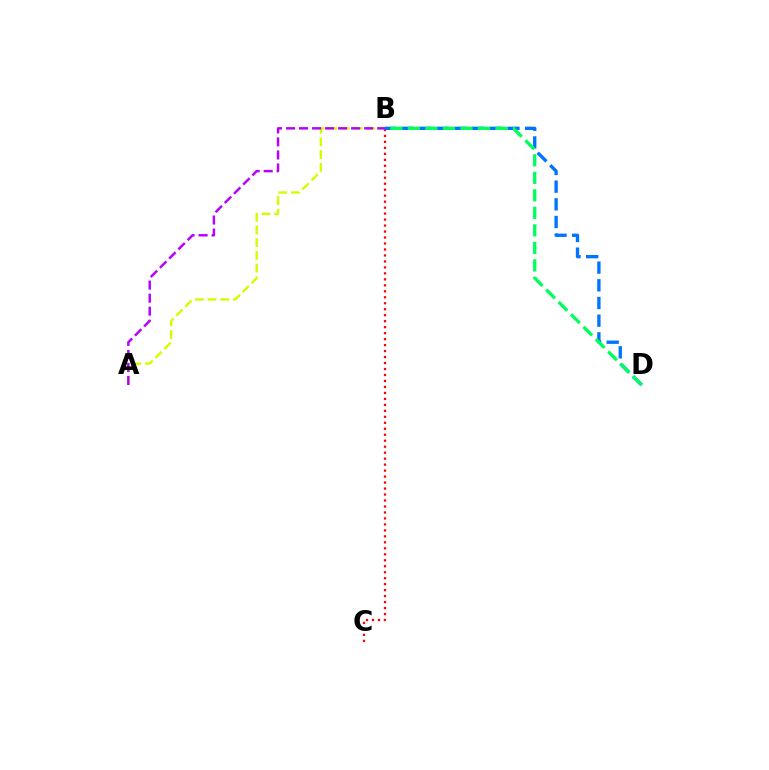{('B', 'C'): [{'color': '#ff0000', 'line_style': 'dotted', 'thickness': 1.62}], ('B', 'D'): [{'color': '#0074ff', 'line_style': 'dashed', 'thickness': 2.4}, {'color': '#00ff5c', 'line_style': 'dashed', 'thickness': 2.38}], ('A', 'B'): [{'color': '#d1ff00', 'line_style': 'dashed', 'thickness': 1.73}, {'color': '#b900ff', 'line_style': 'dashed', 'thickness': 1.77}]}